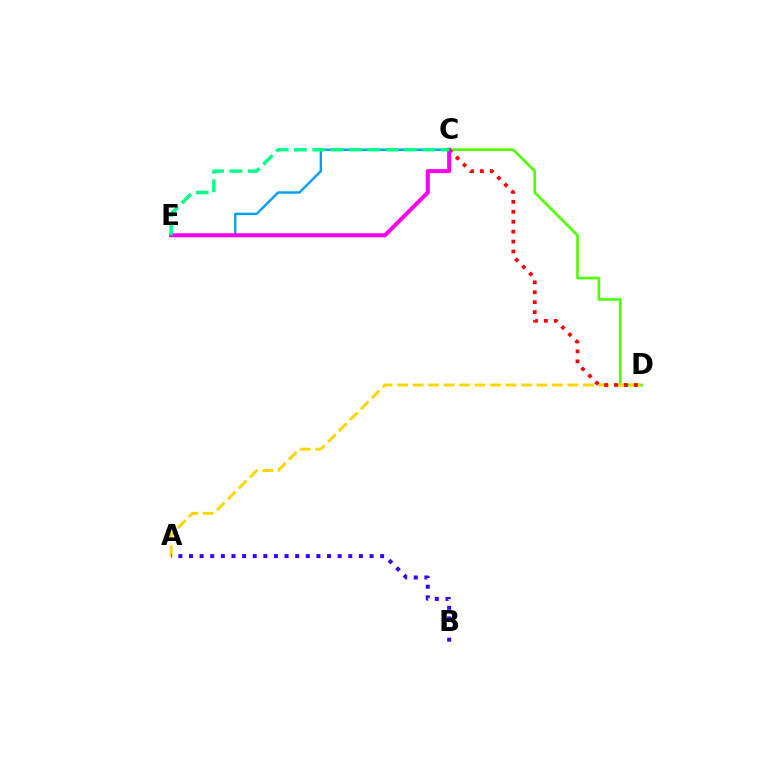{('C', 'E'): [{'color': '#009eff', 'line_style': 'solid', 'thickness': 1.71}, {'color': '#ff00ed', 'line_style': 'solid', 'thickness': 2.9}, {'color': '#00ff86', 'line_style': 'dashed', 'thickness': 2.49}], ('C', 'D'): [{'color': '#4fff00', 'line_style': 'solid', 'thickness': 1.9}, {'color': '#ff0000', 'line_style': 'dotted', 'thickness': 2.7}], ('A', 'D'): [{'color': '#ffd500', 'line_style': 'dashed', 'thickness': 2.1}], ('A', 'B'): [{'color': '#3700ff', 'line_style': 'dotted', 'thickness': 2.89}]}